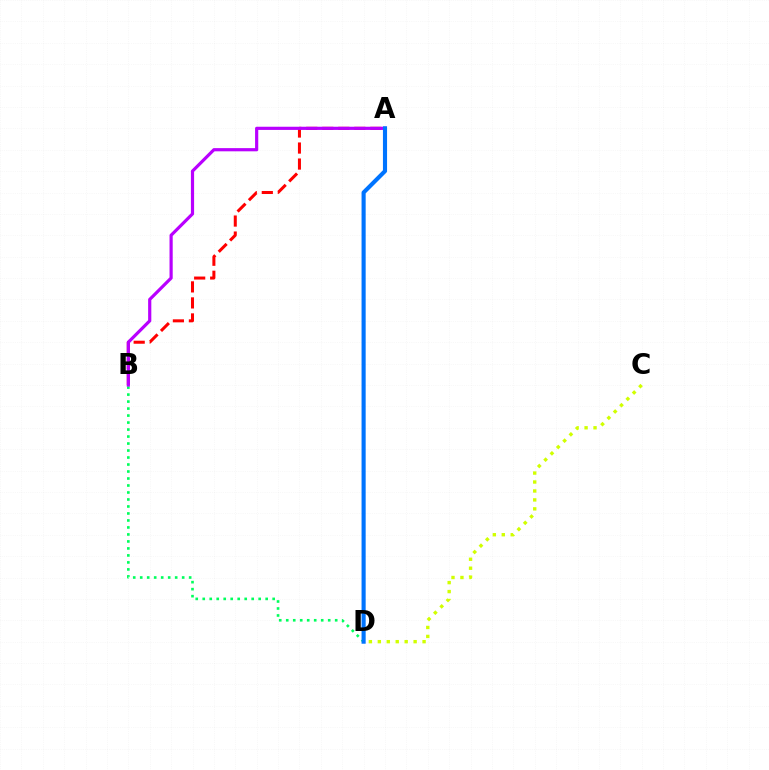{('A', 'B'): [{'color': '#ff0000', 'line_style': 'dashed', 'thickness': 2.18}, {'color': '#b900ff', 'line_style': 'solid', 'thickness': 2.29}], ('C', 'D'): [{'color': '#d1ff00', 'line_style': 'dotted', 'thickness': 2.43}], ('B', 'D'): [{'color': '#00ff5c', 'line_style': 'dotted', 'thickness': 1.9}], ('A', 'D'): [{'color': '#0074ff', 'line_style': 'solid', 'thickness': 2.96}]}